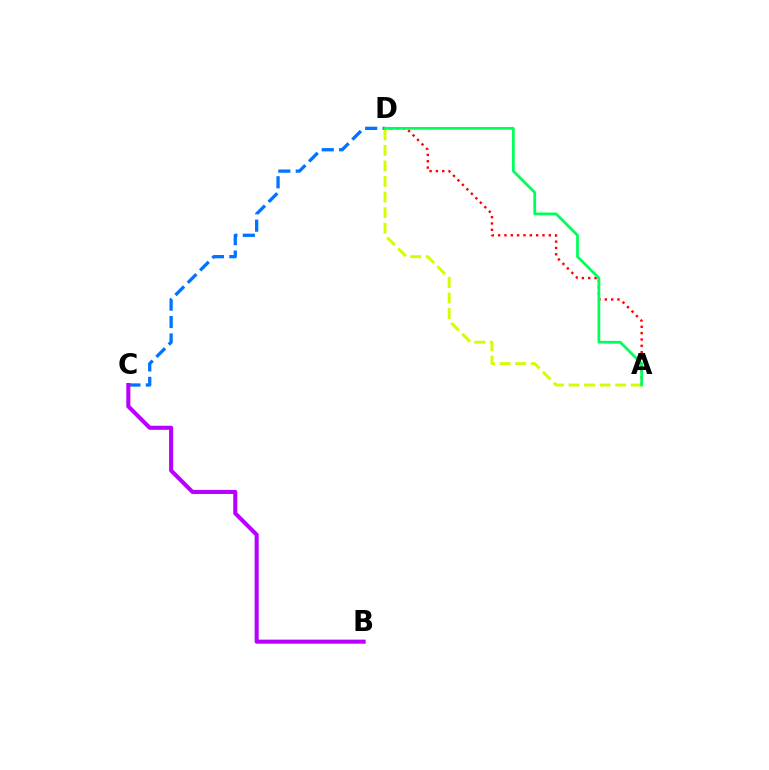{('C', 'D'): [{'color': '#0074ff', 'line_style': 'dashed', 'thickness': 2.37}], ('A', 'D'): [{'color': '#ff0000', 'line_style': 'dotted', 'thickness': 1.72}, {'color': '#d1ff00', 'line_style': 'dashed', 'thickness': 2.11}, {'color': '#00ff5c', 'line_style': 'solid', 'thickness': 1.98}], ('B', 'C'): [{'color': '#b900ff', 'line_style': 'solid', 'thickness': 2.93}]}